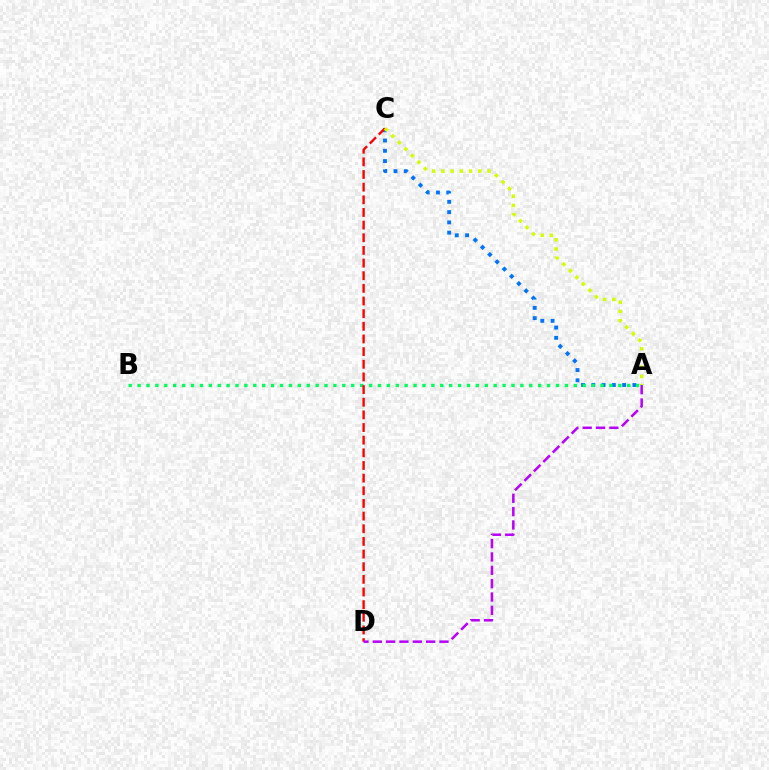{('A', 'C'): [{'color': '#0074ff', 'line_style': 'dotted', 'thickness': 2.79}, {'color': '#d1ff00', 'line_style': 'dotted', 'thickness': 2.51}], ('A', 'B'): [{'color': '#00ff5c', 'line_style': 'dotted', 'thickness': 2.42}], ('C', 'D'): [{'color': '#ff0000', 'line_style': 'dashed', 'thickness': 1.72}], ('A', 'D'): [{'color': '#b900ff', 'line_style': 'dashed', 'thickness': 1.81}]}